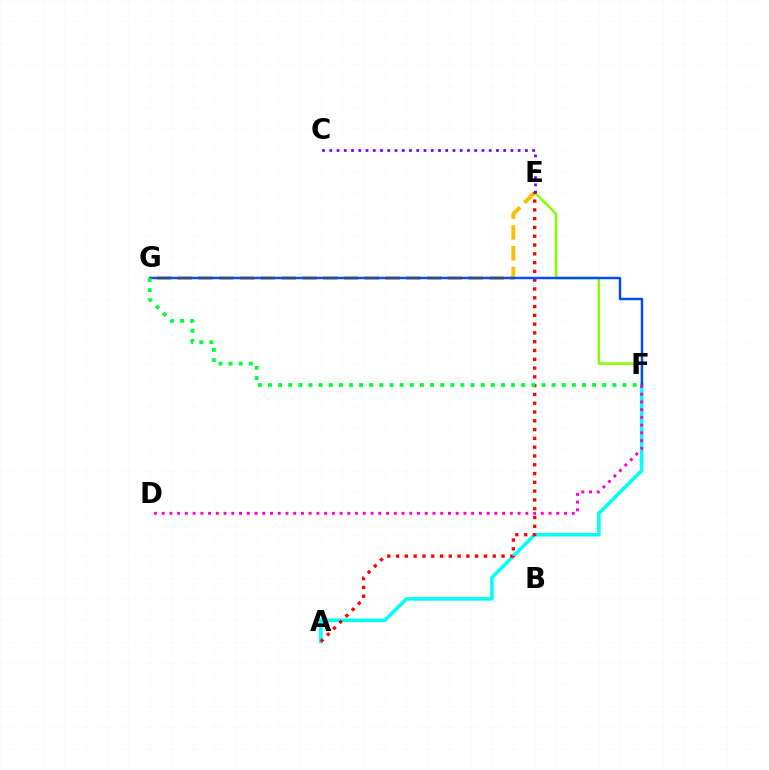{('A', 'F'): [{'color': '#00fff6', 'line_style': 'solid', 'thickness': 2.55}], ('E', 'G'): [{'color': '#ffbd00', 'line_style': 'dashed', 'thickness': 2.82}], ('E', 'F'): [{'color': '#84ff00', 'line_style': 'solid', 'thickness': 1.79}], ('A', 'E'): [{'color': '#ff0000', 'line_style': 'dotted', 'thickness': 2.39}], ('F', 'G'): [{'color': '#004bff', 'line_style': 'solid', 'thickness': 1.76}, {'color': '#00ff39', 'line_style': 'dotted', 'thickness': 2.75}], ('D', 'F'): [{'color': '#ff00cf', 'line_style': 'dotted', 'thickness': 2.1}], ('C', 'E'): [{'color': '#7200ff', 'line_style': 'dotted', 'thickness': 1.97}]}